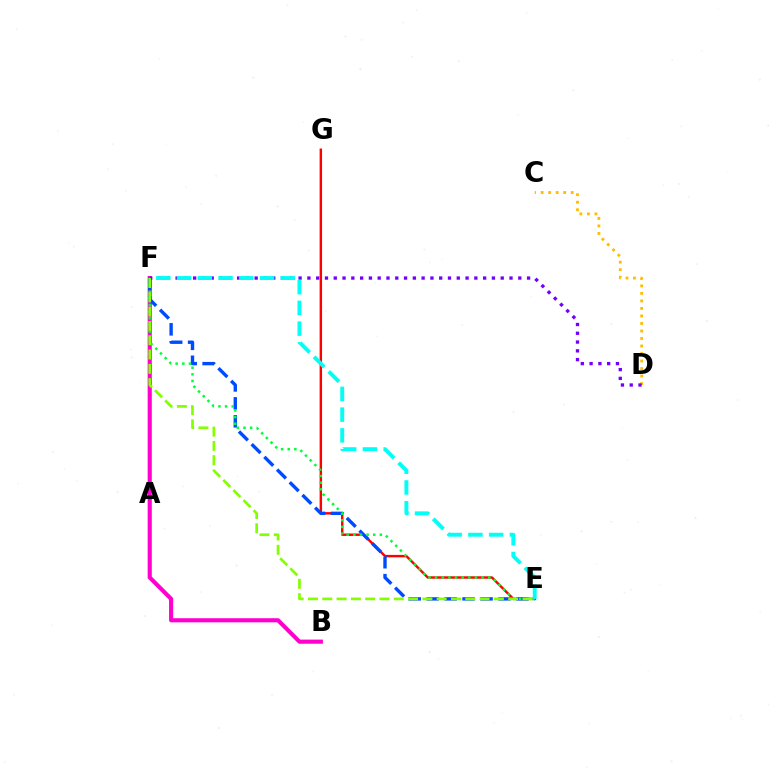{('B', 'F'): [{'color': '#ff00cf', 'line_style': 'solid', 'thickness': 2.97}], ('C', 'D'): [{'color': '#ffbd00', 'line_style': 'dotted', 'thickness': 2.04}], ('E', 'G'): [{'color': '#ff0000', 'line_style': 'solid', 'thickness': 1.75}], ('E', 'F'): [{'color': '#004bff', 'line_style': 'dashed', 'thickness': 2.44}, {'color': '#00ff39', 'line_style': 'dotted', 'thickness': 1.8}, {'color': '#84ff00', 'line_style': 'dashed', 'thickness': 1.94}, {'color': '#00fff6', 'line_style': 'dashed', 'thickness': 2.82}], ('D', 'F'): [{'color': '#7200ff', 'line_style': 'dotted', 'thickness': 2.39}]}